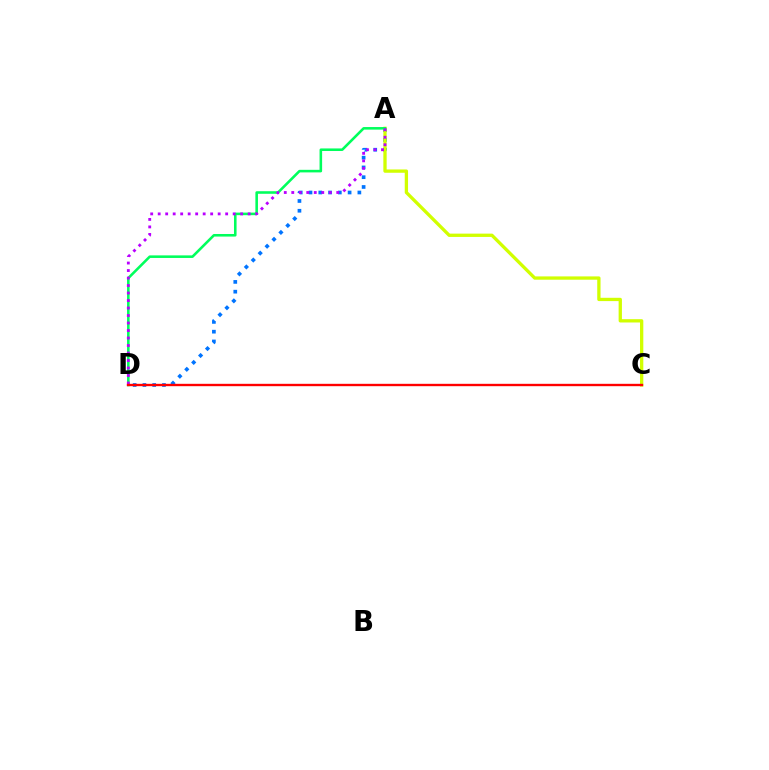{('A', 'D'): [{'color': '#0074ff', 'line_style': 'dotted', 'thickness': 2.66}, {'color': '#00ff5c', 'line_style': 'solid', 'thickness': 1.86}, {'color': '#b900ff', 'line_style': 'dotted', 'thickness': 2.04}], ('A', 'C'): [{'color': '#d1ff00', 'line_style': 'solid', 'thickness': 2.38}], ('C', 'D'): [{'color': '#ff0000', 'line_style': 'solid', 'thickness': 1.71}]}